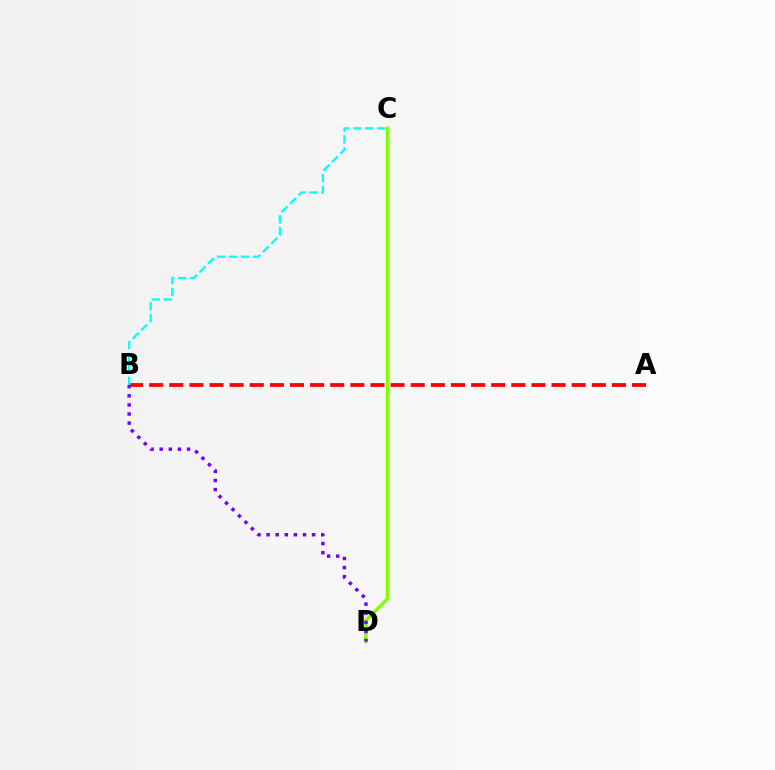{('C', 'D'): [{'color': '#84ff00', 'line_style': 'solid', 'thickness': 2.42}], ('A', 'B'): [{'color': '#ff0000', 'line_style': 'dashed', 'thickness': 2.73}], ('B', 'D'): [{'color': '#7200ff', 'line_style': 'dotted', 'thickness': 2.47}], ('B', 'C'): [{'color': '#00fff6', 'line_style': 'dashed', 'thickness': 1.62}]}